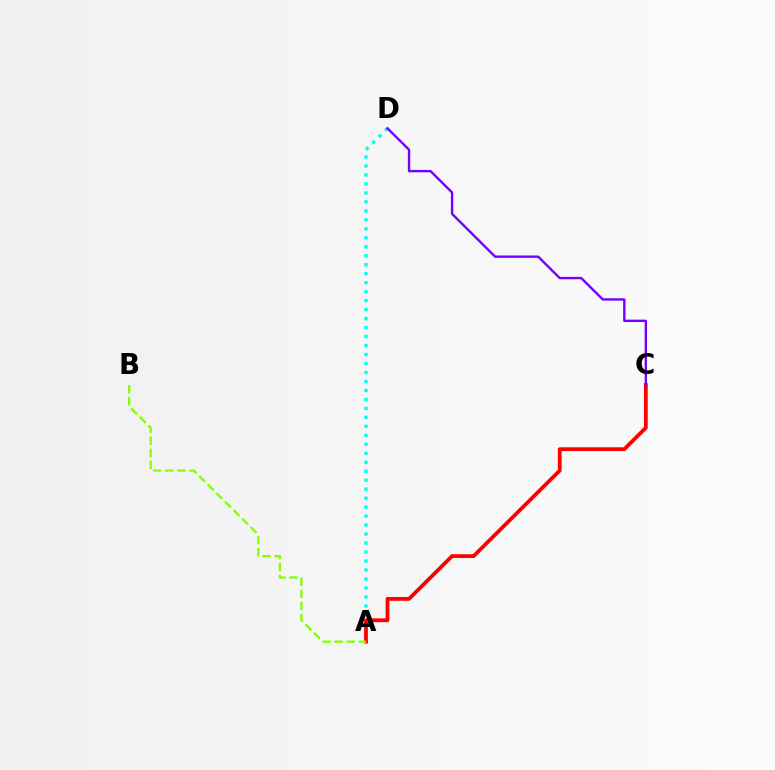{('A', 'D'): [{'color': '#00fff6', 'line_style': 'dotted', 'thickness': 2.44}], ('A', 'C'): [{'color': '#ff0000', 'line_style': 'solid', 'thickness': 2.73}], ('A', 'B'): [{'color': '#84ff00', 'line_style': 'dashed', 'thickness': 1.64}], ('C', 'D'): [{'color': '#7200ff', 'line_style': 'solid', 'thickness': 1.71}]}